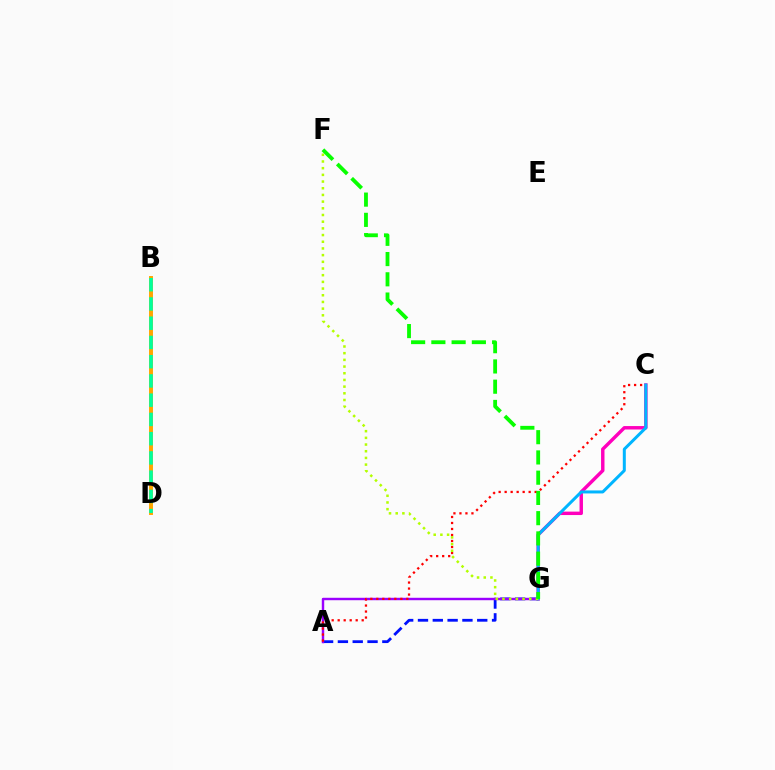{('C', 'G'): [{'color': '#ff00bd', 'line_style': 'solid', 'thickness': 2.47}, {'color': '#00b5ff', 'line_style': 'solid', 'thickness': 2.16}], ('A', 'G'): [{'color': '#0010ff', 'line_style': 'dashed', 'thickness': 2.01}, {'color': '#9b00ff', 'line_style': 'solid', 'thickness': 1.75}], ('B', 'D'): [{'color': '#ffa500', 'line_style': 'solid', 'thickness': 2.83}, {'color': '#00ff9d', 'line_style': 'dashed', 'thickness': 2.61}], ('A', 'C'): [{'color': '#ff0000', 'line_style': 'dotted', 'thickness': 1.63}], ('F', 'G'): [{'color': '#b3ff00', 'line_style': 'dotted', 'thickness': 1.82}, {'color': '#08ff00', 'line_style': 'dashed', 'thickness': 2.75}]}